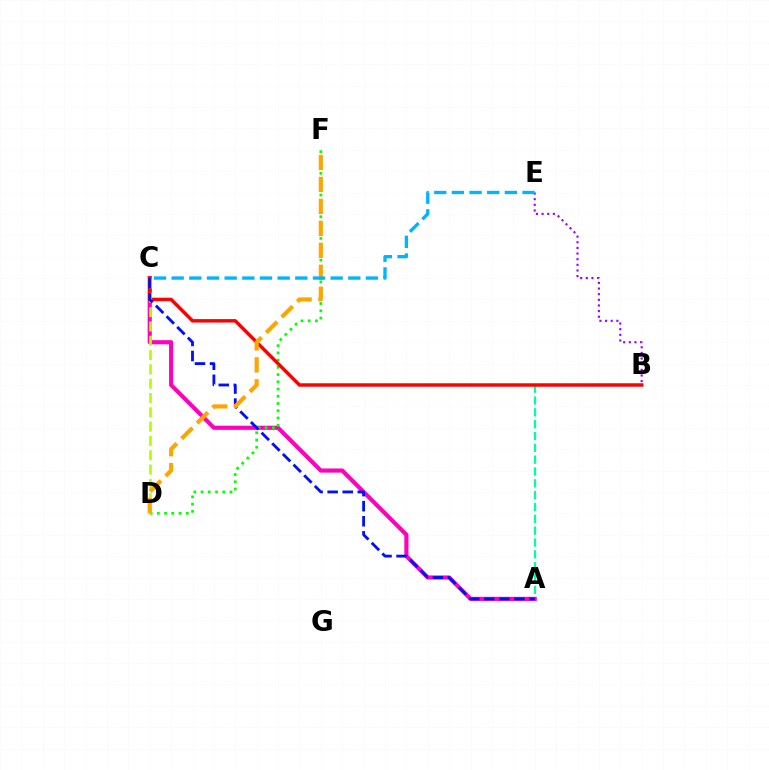{('A', 'B'): [{'color': '#00ff9d', 'line_style': 'dashed', 'thickness': 1.61}], ('A', 'C'): [{'color': '#ff00bd', 'line_style': 'solid', 'thickness': 2.97}, {'color': '#0010ff', 'line_style': 'dashed', 'thickness': 2.05}], ('D', 'F'): [{'color': '#08ff00', 'line_style': 'dotted', 'thickness': 1.97}, {'color': '#ffa500', 'line_style': 'dashed', 'thickness': 2.98}], ('B', 'C'): [{'color': '#ff0000', 'line_style': 'solid', 'thickness': 2.49}], ('C', 'D'): [{'color': '#b3ff00', 'line_style': 'dashed', 'thickness': 1.94}], ('B', 'E'): [{'color': '#9b00ff', 'line_style': 'dotted', 'thickness': 1.53}], ('C', 'E'): [{'color': '#00b5ff', 'line_style': 'dashed', 'thickness': 2.4}]}